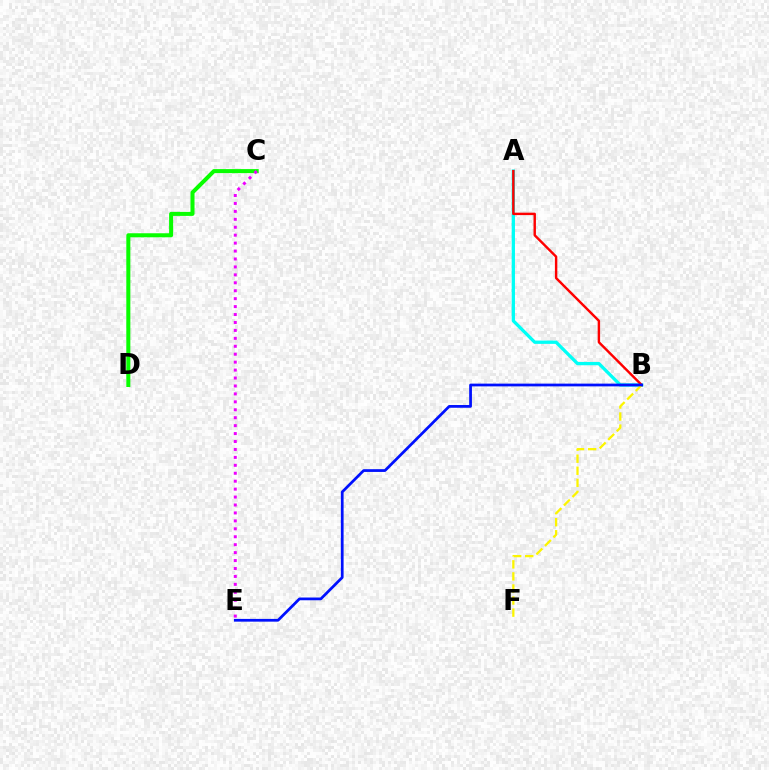{('A', 'B'): [{'color': '#00fff6', 'line_style': 'solid', 'thickness': 2.37}, {'color': '#ff0000', 'line_style': 'solid', 'thickness': 1.75}], ('C', 'D'): [{'color': '#08ff00', 'line_style': 'solid', 'thickness': 2.9}], ('C', 'E'): [{'color': '#ee00ff', 'line_style': 'dotted', 'thickness': 2.16}], ('B', 'F'): [{'color': '#fcf500', 'line_style': 'dashed', 'thickness': 1.64}], ('B', 'E'): [{'color': '#0010ff', 'line_style': 'solid', 'thickness': 1.98}]}